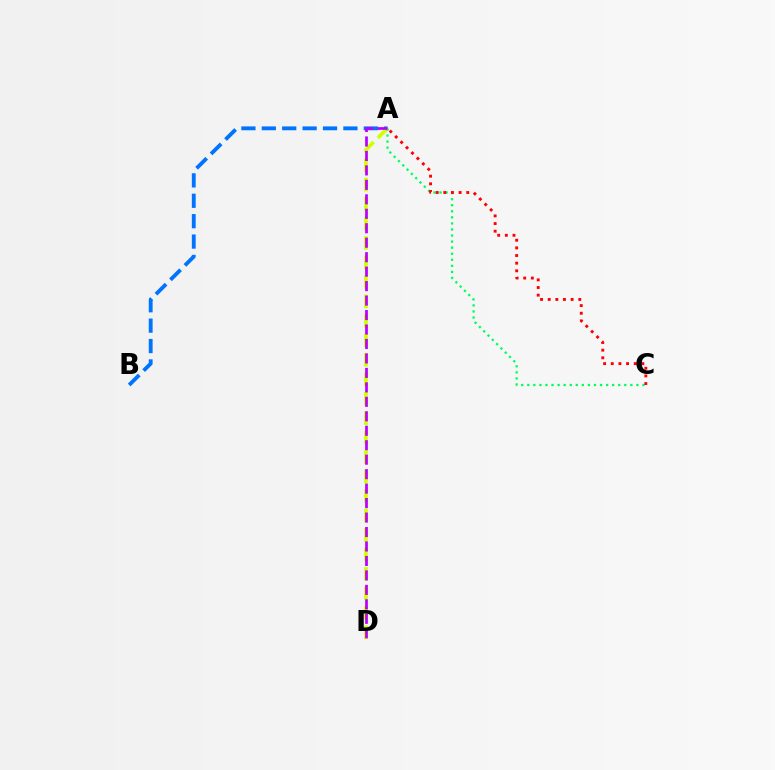{('A', 'B'): [{'color': '#0074ff', 'line_style': 'dashed', 'thickness': 2.77}], ('A', 'D'): [{'color': '#d1ff00', 'line_style': 'dashed', 'thickness': 2.64}, {'color': '#b900ff', 'line_style': 'dashed', 'thickness': 1.96}], ('A', 'C'): [{'color': '#00ff5c', 'line_style': 'dotted', 'thickness': 1.65}, {'color': '#ff0000', 'line_style': 'dotted', 'thickness': 2.08}]}